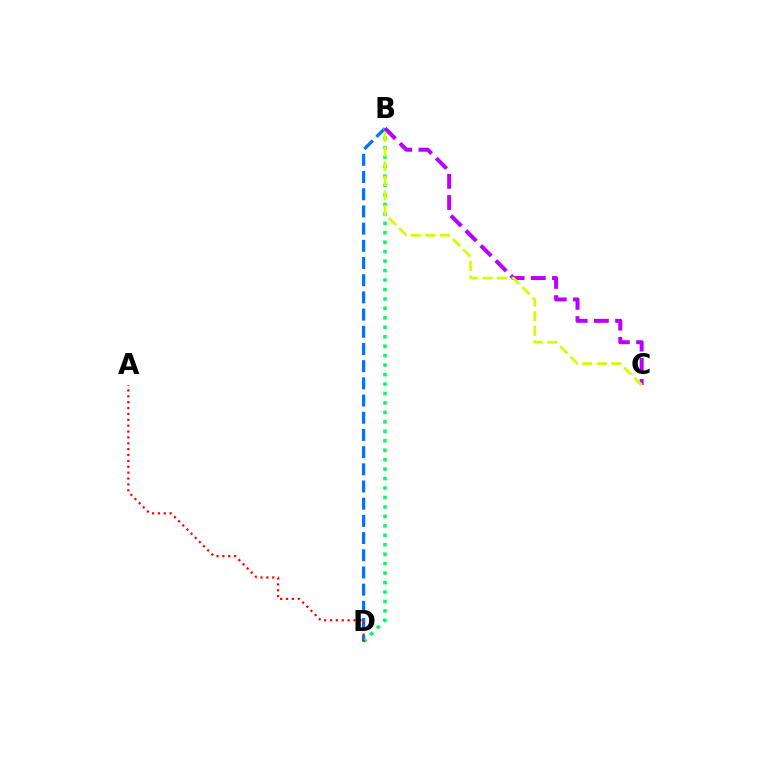{('B', 'D'): [{'color': '#0074ff', 'line_style': 'dashed', 'thickness': 2.34}, {'color': '#00ff5c', 'line_style': 'dotted', 'thickness': 2.57}], ('B', 'C'): [{'color': '#b900ff', 'line_style': 'dashed', 'thickness': 2.88}, {'color': '#d1ff00', 'line_style': 'dashed', 'thickness': 1.98}], ('A', 'D'): [{'color': '#ff0000', 'line_style': 'dotted', 'thickness': 1.6}]}